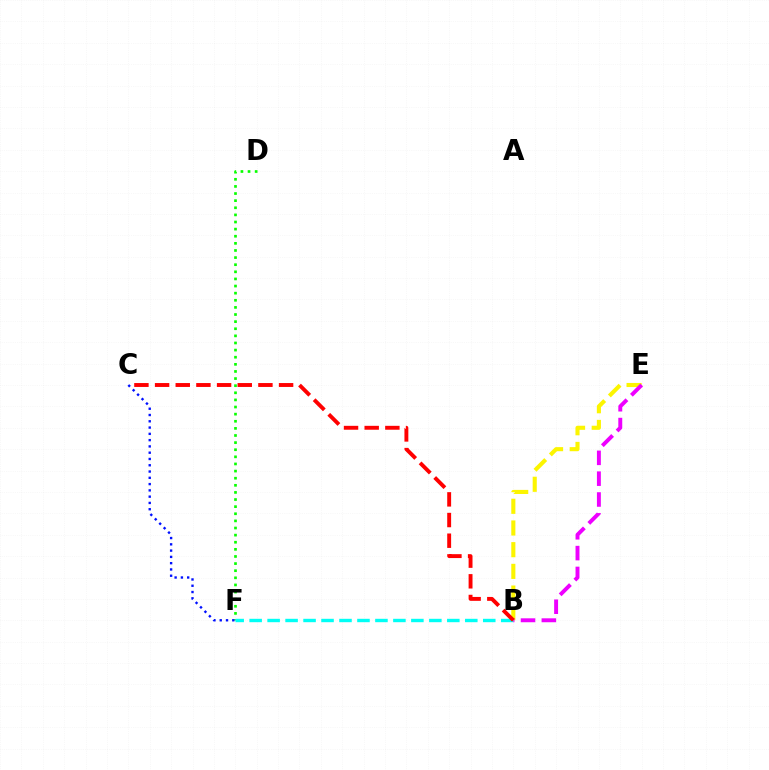{('D', 'F'): [{'color': '#08ff00', 'line_style': 'dotted', 'thickness': 1.93}], ('B', 'E'): [{'color': '#fcf500', 'line_style': 'dashed', 'thickness': 2.95}, {'color': '#ee00ff', 'line_style': 'dashed', 'thickness': 2.83}], ('B', 'F'): [{'color': '#00fff6', 'line_style': 'dashed', 'thickness': 2.44}], ('C', 'F'): [{'color': '#0010ff', 'line_style': 'dotted', 'thickness': 1.71}], ('B', 'C'): [{'color': '#ff0000', 'line_style': 'dashed', 'thickness': 2.81}]}